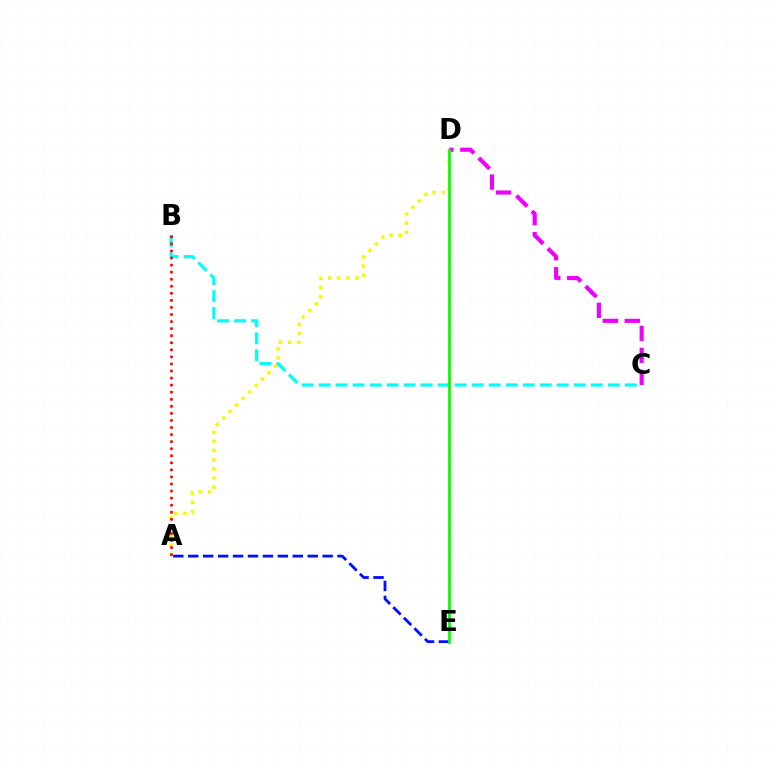{('A', 'D'): [{'color': '#fcf500', 'line_style': 'dotted', 'thickness': 2.49}], ('B', 'C'): [{'color': '#00fff6', 'line_style': 'dashed', 'thickness': 2.31}], ('C', 'D'): [{'color': '#ee00ff', 'line_style': 'dashed', 'thickness': 2.98}], ('A', 'E'): [{'color': '#0010ff', 'line_style': 'dashed', 'thickness': 2.03}], ('D', 'E'): [{'color': '#08ff00', 'line_style': 'solid', 'thickness': 2.02}], ('A', 'B'): [{'color': '#ff0000', 'line_style': 'dotted', 'thickness': 1.92}]}